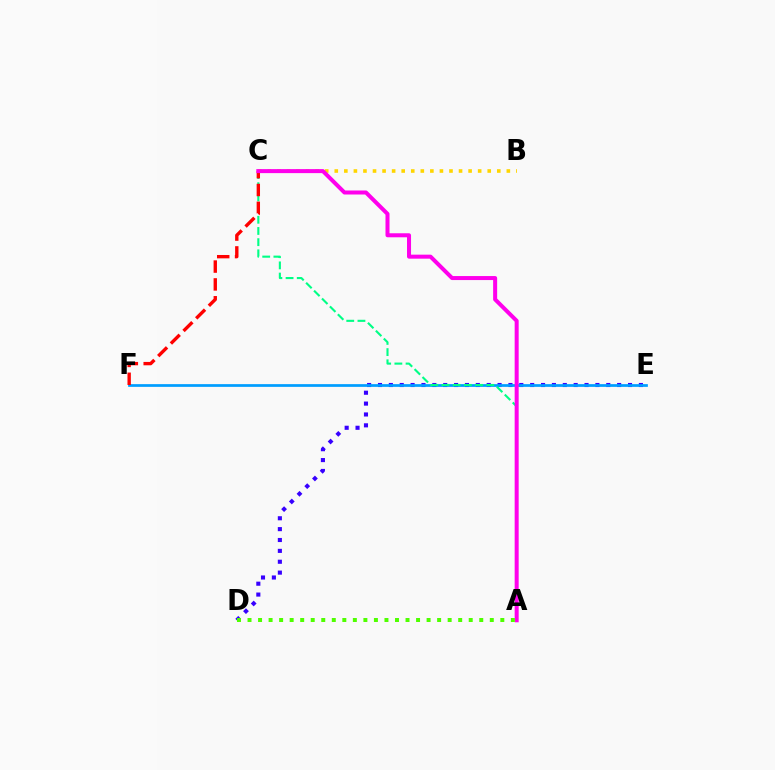{('D', 'E'): [{'color': '#3700ff', 'line_style': 'dotted', 'thickness': 2.95}], ('E', 'F'): [{'color': '#009eff', 'line_style': 'solid', 'thickness': 1.96}], ('B', 'C'): [{'color': '#ffd500', 'line_style': 'dotted', 'thickness': 2.6}], ('A', 'C'): [{'color': '#00ff86', 'line_style': 'dashed', 'thickness': 1.52}, {'color': '#ff00ed', 'line_style': 'solid', 'thickness': 2.89}], ('C', 'F'): [{'color': '#ff0000', 'line_style': 'dashed', 'thickness': 2.42}], ('A', 'D'): [{'color': '#4fff00', 'line_style': 'dotted', 'thickness': 2.86}]}